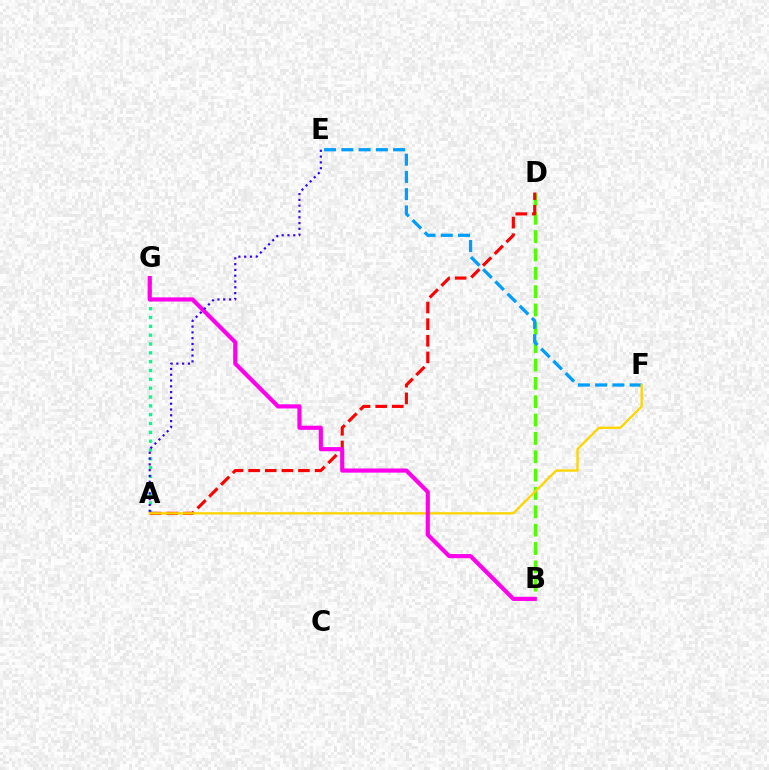{('B', 'D'): [{'color': '#4fff00', 'line_style': 'dashed', 'thickness': 2.49}], ('A', 'G'): [{'color': '#00ff86', 'line_style': 'dotted', 'thickness': 2.4}], ('E', 'F'): [{'color': '#009eff', 'line_style': 'dashed', 'thickness': 2.34}], ('A', 'D'): [{'color': '#ff0000', 'line_style': 'dashed', 'thickness': 2.26}], ('A', 'F'): [{'color': '#ffd500', 'line_style': 'solid', 'thickness': 1.67}], ('B', 'G'): [{'color': '#ff00ed', 'line_style': 'solid', 'thickness': 2.99}], ('A', 'E'): [{'color': '#3700ff', 'line_style': 'dotted', 'thickness': 1.57}]}